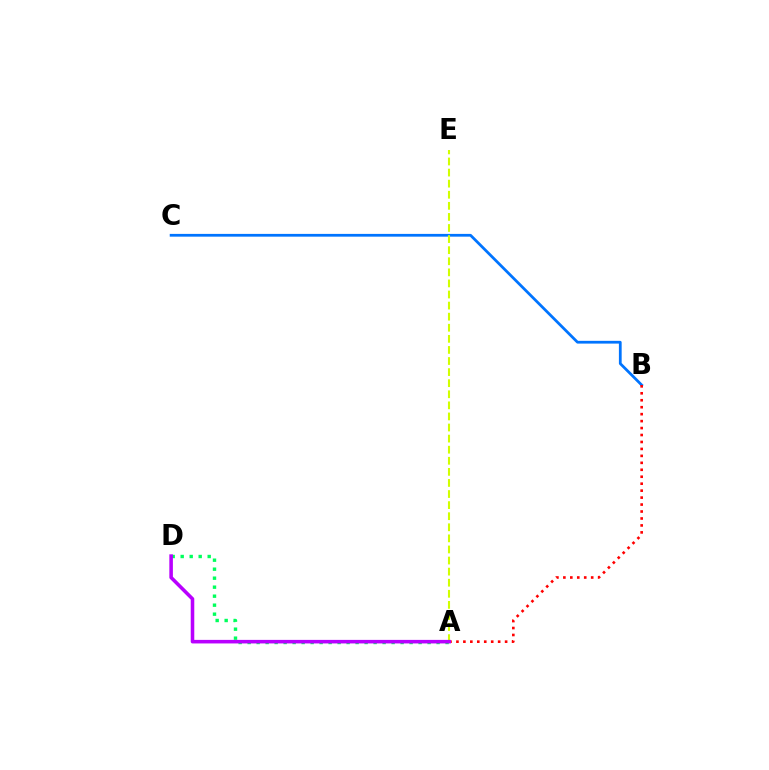{('B', 'C'): [{'color': '#0074ff', 'line_style': 'solid', 'thickness': 1.99}], ('A', 'B'): [{'color': '#ff0000', 'line_style': 'dotted', 'thickness': 1.89}], ('A', 'D'): [{'color': '#00ff5c', 'line_style': 'dotted', 'thickness': 2.44}, {'color': '#b900ff', 'line_style': 'solid', 'thickness': 2.56}], ('A', 'E'): [{'color': '#d1ff00', 'line_style': 'dashed', 'thickness': 1.51}]}